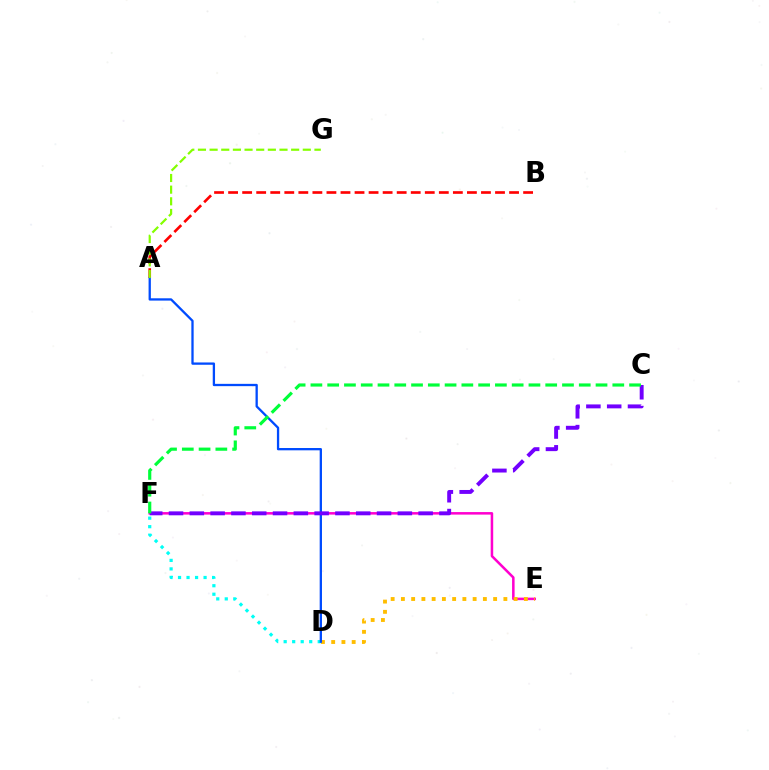{('D', 'F'): [{'color': '#00fff6', 'line_style': 'dotted', 'thickness': 2.31}], ('A', 'B'): [{'color': '#ff0000', 'line_style': 'dashed', 'thickness': 1.91}], ('E', 'F'): [{'color': '#ff00cf', 'line_style': 'solid', 'thickness': 1.82}], ('D', 'E'): [{'color': '#ffbd00', 'line_style': 'dotted', 'thickness': 2.78}], ('A', 'D'): [{'color': '#004bff', 'line_style': 'solid', 'thickness': 1.66}], ('A', 'G'): [{'color': '#84ff00', 'line_style': 'dashed', 'thickness': 1.58}], ('C', 'F'): [{'color': '#7200ff', 'line_style': 'dashed', 'thickness': 2.83}, {'color': '#00ff39', 'line_style': 'dashed', 'thickness': 2.28}]}